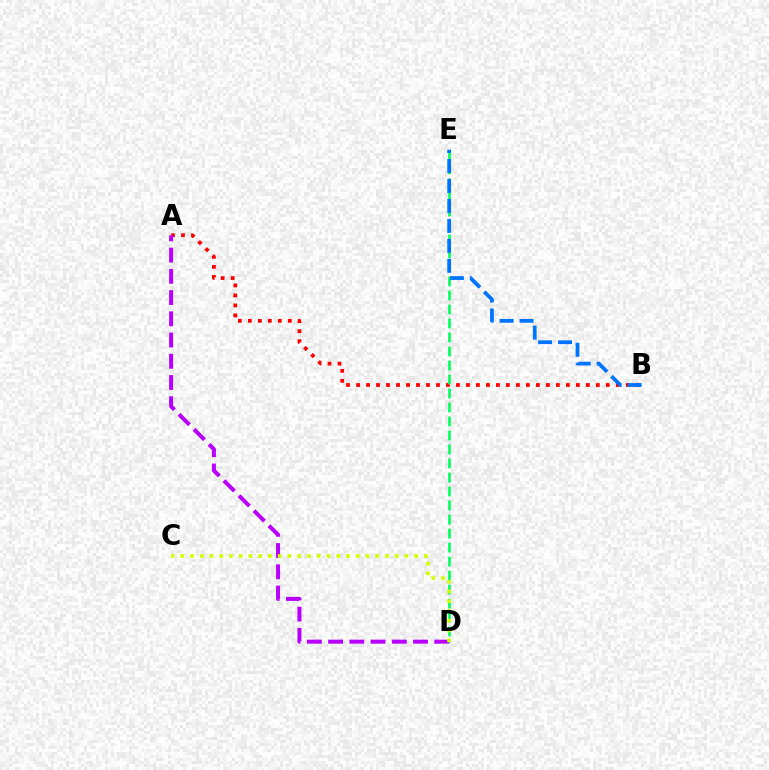{('A', 'B'): [{'color': '#ff0000', 'line_style': 'dotted', 'thickness': 2.71}], ('A', 'D'): [{'color': '#b900ff', 'line_style': 'dashed', 'thickness': 2.88}], ('D', 'E'): [{'color': '#00ff5c', 'line_style': 'dashed', 'thickness': 1.9}], ('C', 'D'): [{'color': '#d1ff00', 'line_style': 'dotted', 'thickness': 2.65}], ('B', 'E'): [{'color': '#0074ff', 'line_style': 'dashed', 'thickness': 2.71}]}